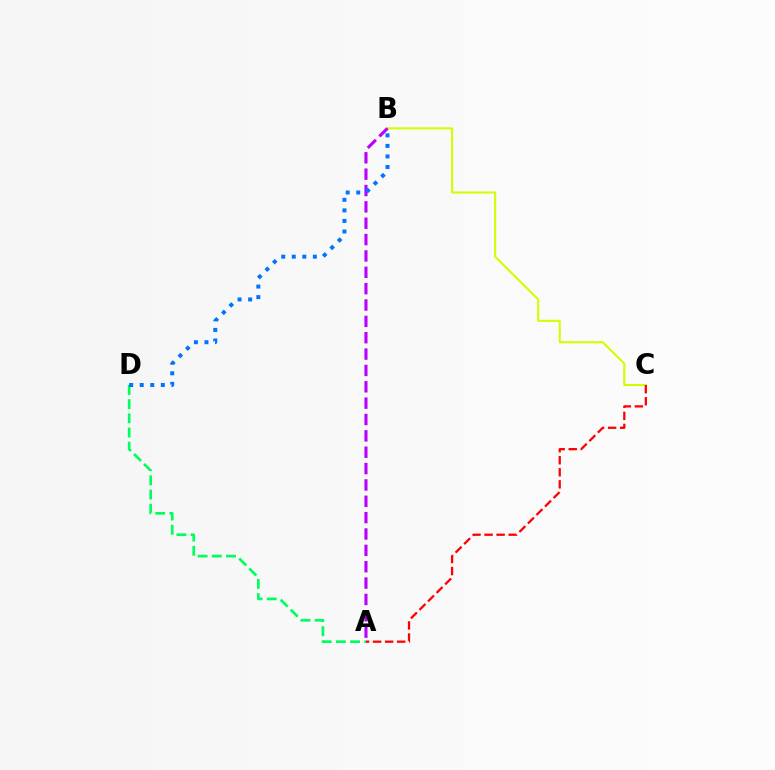{('A', 'D'): [{'color': '#00ff5c', 'line_style': 'dashed', 'thickness': 1.93}], ('B', 'C'): [{'color': '#d1ff00', 'line_style': 'solid', 'thickness': 1.5}], ('A', 'C'): [{'color': '#ff0000', 'line_style': 'dashed', 'thickness': 1.64}], ('A', 'B'): [{'color': '#b900ff', 'line_style': 'dashed', 'thickness': 2.22}], ('B', 'D'): [{'color': '#0074ff', 'line_style': 'dotted', 'thickness': 2.87}]}